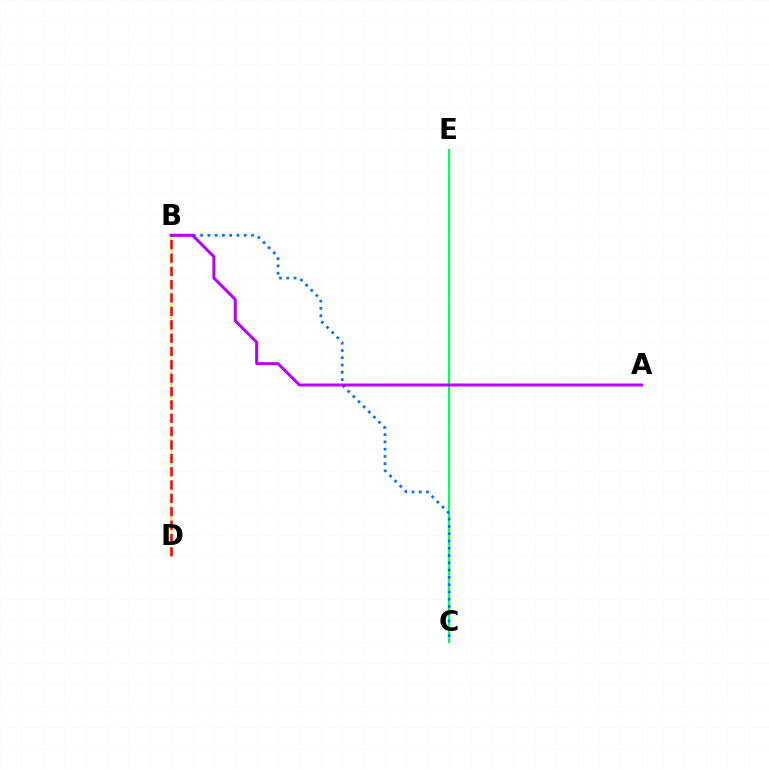{('C', 'E'): [{'color': '#00ff5c', 'line_style': 'solid', 'thickness': 1.56}], ('B', 'C'): [{'color': '#0074ff', 'line_style': 'dotted', 'thickness': 1.98}], ('B', 'D'): [{'color': '#d1ff00', 'line_style': 'dotted', 'thickness': 1.65}, {'color': '#ff0000', 'line_style': 'dashed', 'thickness': 1.81}], ('A', 'B'): [{'color': '#b900ff', 'line_style': 'solid', 'thickness': 2.15}]}